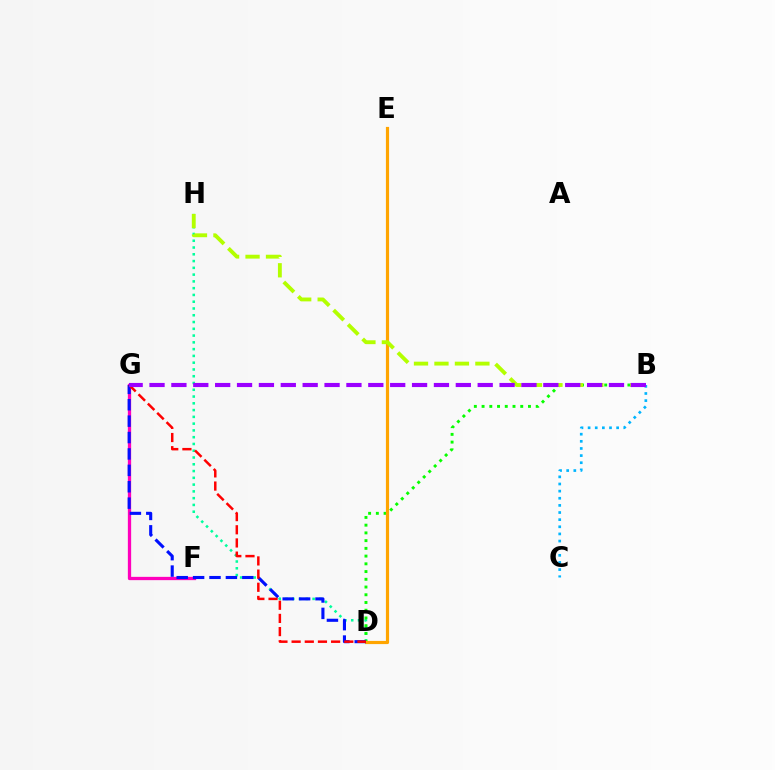{('D', 'H'): [{'color': '#00ff9d', 'line_style': 'dotted', 'thickness': 1.84}], ('B', 'D'): [{'color': '#08ff00', 'line_style': 'dotted', 'thickness': 2.1}], ('D', 'E'): [{'color': '#ffa500', 'line_style': 'solid', 'thickness': 2.29}], ('F', 'G'): [{'color': '#ff00bd', 'line_style': 'solid', 'thickness': 2.37}], ('D', 'G'): [{'color': '#0010ff', 'line_style': 'dashed', 'thickness': 2.23}, {'color': '#ff0000', 'line_style': 'dashed', 'thickness': 1.79}], ('B', 'C'): [{'color': '#00b5ff', 'line_style': 'dotted', 'thickness': 1.94}], ('B', 'H'): [{'color': '#b3ff00', 'line_style': 'dashed', 'thickness': 2.78}], ('B', 'G'): [{'color': '#9b00ff', 'line_style': 'dashed', 'thickness': 2.97}]}